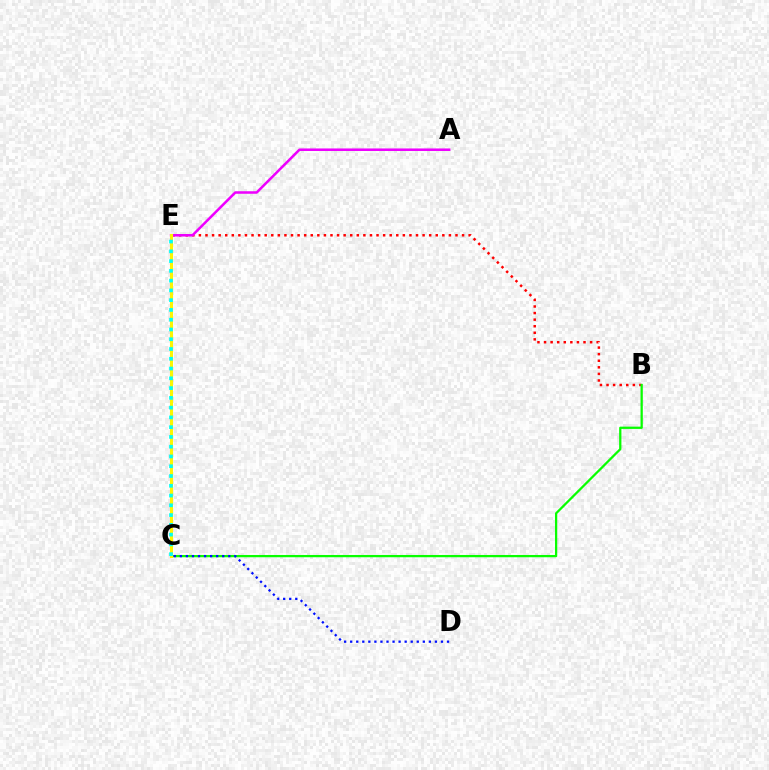{('B', 'E'): [{'color': '#ff0000', 'line_style': 'dotted', 'thickness': 1.79}], ('B', 'C'): [{'color': '#08ff00', 'line_style': 'solid', 'thickness': 1.63}], ('C', 'D'): [{'color': '#0010ff', 'line_style': 'dotted', 'thickness': 1.64}], ('A', 'E'): [{'color': '#ee00ff', 'line_style': 'solid', 'thickness': 1.83}], ('C', 'E'): [{'color': '#fcf500', 'line_style': 'solid', 'thickness': 2.21}, {'color': '#00fff6', 'line_style': 'dotted', 'thickness': 2.65}]}